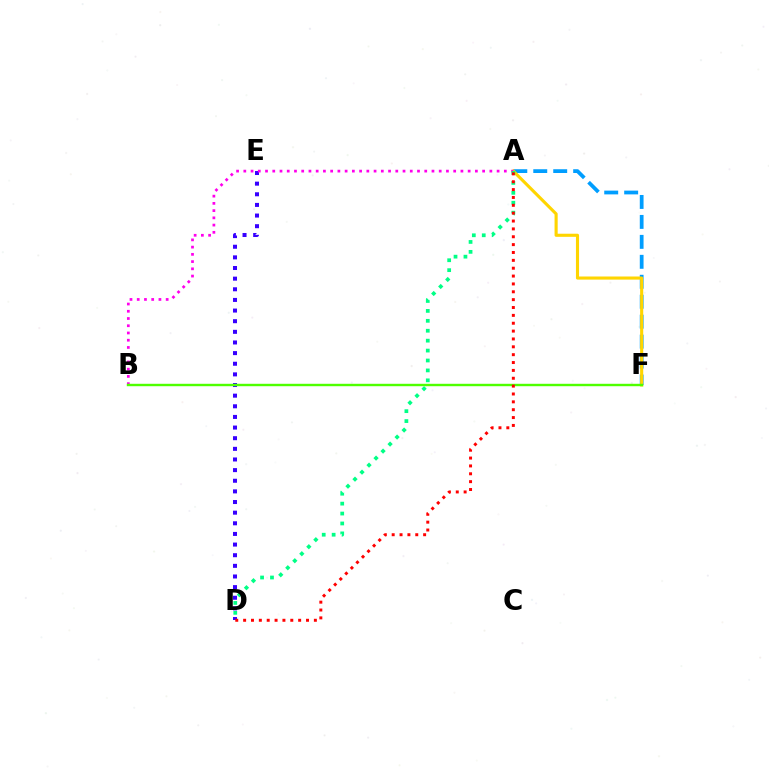{('A', 'F'): [{'color': '#009eff', 'line_style': 'dashed', 'thickness': 2.71}, {'color': '#ffd500', 'line_style': 'solid', 'thickness': 2.24}], ('D', 'E'): [{'color': '#3700ff', 'line_style': 'dotted', 'thickness': 2.89}], ('A', 'B'): [{'color': '#ff00ed', 'line_style': 'dotted', 'thickness': 1.97}], ('A', 'D'): [{'color': '#00ff86', 'line_style': 'dotted', 'thickness': 2.7}, {'color': '#ff0000', 'line_style': 'dotted', 'thickness': 2.14}], ('B', 'F'): [{'color': '#4fff00', 'line_style': 'solid', 'thickness': 1.74}]}